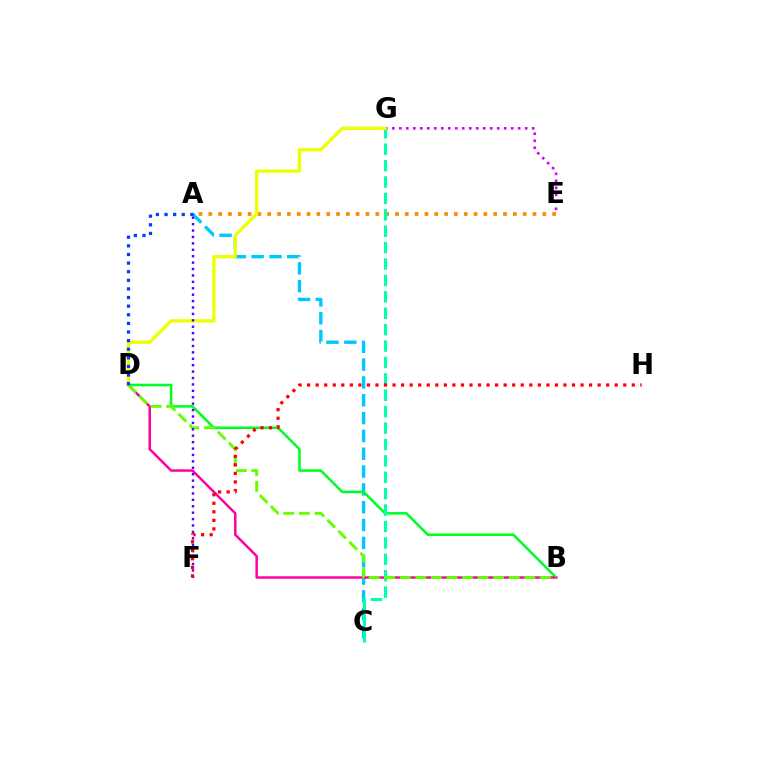{('A', 'C'): [{'color': '#00c7ff', 'line_style': 'dashed', 'thickness': 2.42}], ('A', 'E'): [{'color': '#ff8800', 'line_style': 'dotted', 'thickness': 2.67}], ('E', 'G'): [{'color': '#d600ff', 'line_style': 'dotted', 'thickness': 1.9}], ('B', 'D'): [{'color': '#00ff27', 'line_style': 'solid', 'thickness': 1.86}, {'color': '#ff00a0', 'line_style': 'solid', 'thickness': 1.79}, {'color': '#66ff00', 'line_style': 'dashed', 'thickness': 2.11}], ('C', 'G'): [{'color': '#00ffaf', 'line_style': 'dashed', 'thickness': 2.23}], ('D', 'G'): [{'color': '#eeff00', 'line_style': 'solid', 'thickness': 2.37}], ('A', 'F'): [{'color': '#4f00ff', 'line_style': 'dotted', 'thickness': 1.74}], ('F', 'H'): [{'color': '#ff0000', 'line_style': 'dotted', 'thickness': 2.32}], ('A', 'D'): [{'color': '#003fff', 'line_style': 'dotted', 'thickness': 2.34}]}